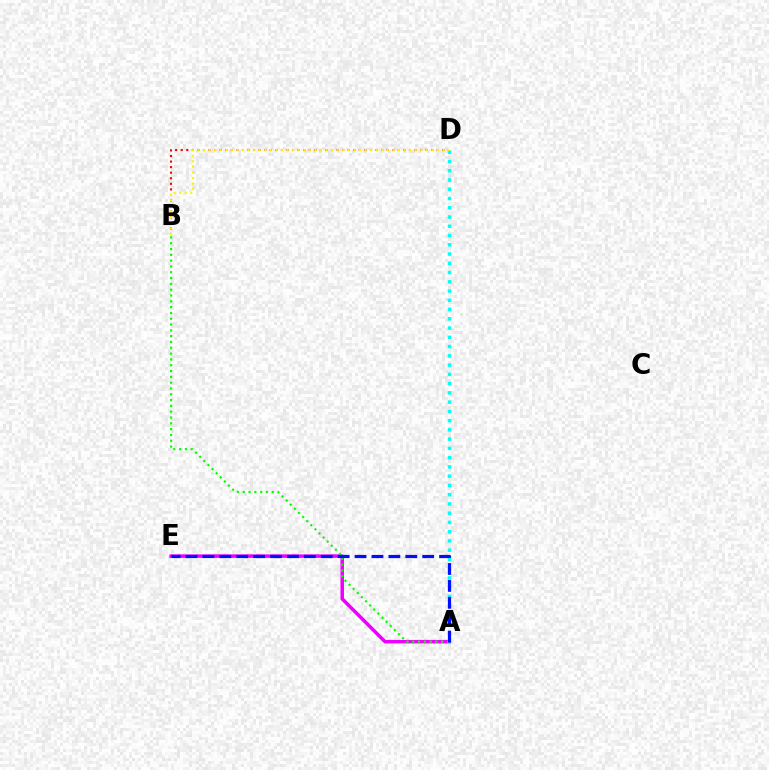{('A', 'E'): [{'color': '#ee00ff', 'line_style': 'solid', 'thickness': 2.52}, {'color': '#0010ff', 'line_style': 'dashed', 'thickness': 2.3}], ('B', 'D'): [{'color': '#ff0000', 'line_style': 'dotted', 'thickness': 1.51}, {'color': '#fcf500', 'line_style': 'dotted', 'thickness': 1.51}], ('A', 'B'): [{'color': '#08ff00', 'line_style': 'dotted', 'thickness': 1.58}], ('A', 'D'): [{'color': '#00fff6', 'line_style': 'dotted', 'thickness': 2.51}]}